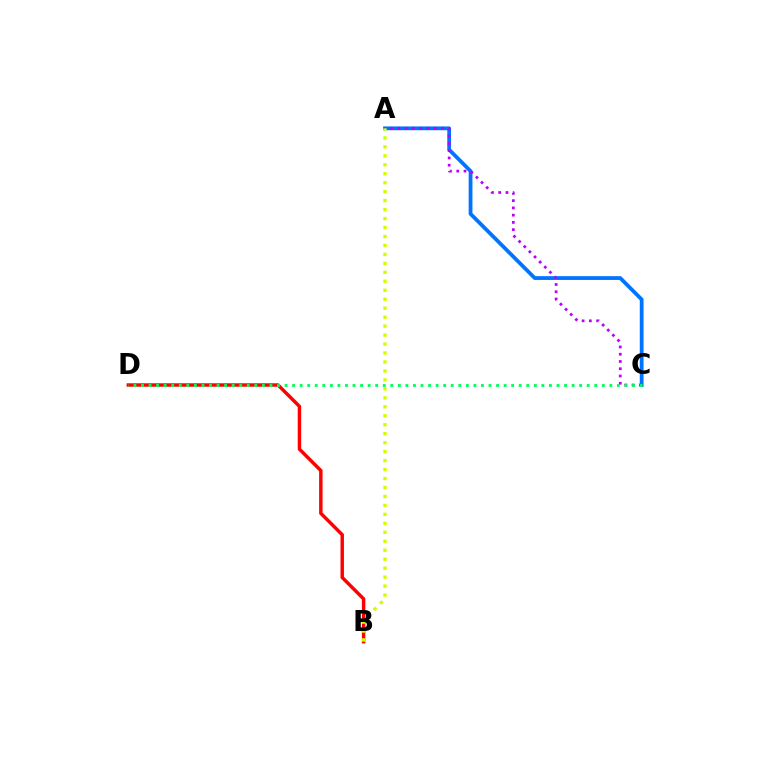{('A', 'C'): [{'color': '#0074ff', 'line_style': 'solid', 'thickness': 2.72}, {'color': '#b900ff', 'line_style': 'dotted', 'thickness': 1.97}], ('B', 'D'): [{'color': '#ff0000', 'line_style': 'solid', 'thickness': 2.48}], ('C', 'D'): [{'color': '#00ff5c', 'line_style': 'dotted', 'thickness': 2.05}], ('A', 'B'): [{'color': '#d1ff00', 'line_style': 'dotted', 'thickness': 2.44}]}